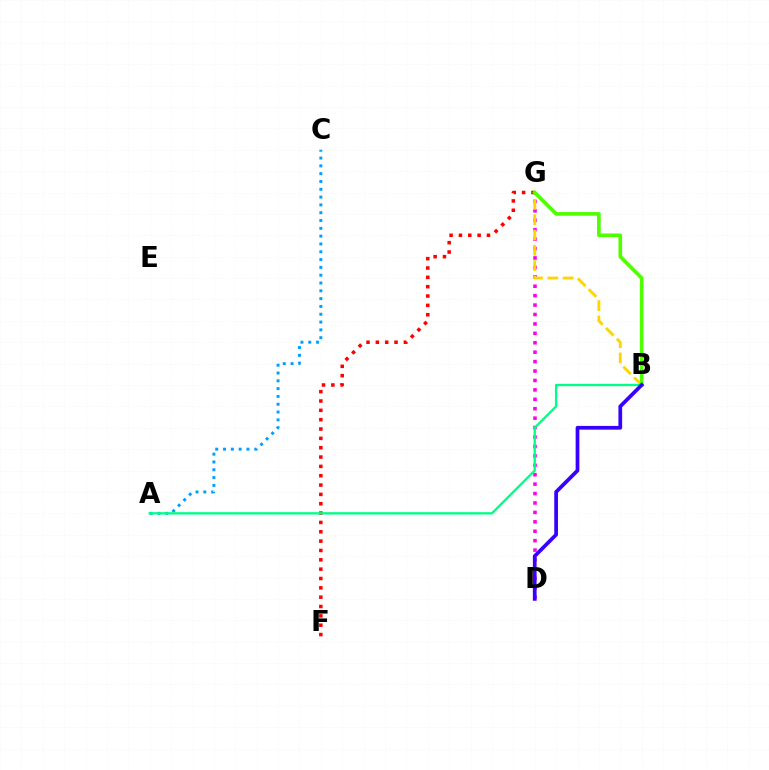{('D', 'G'): [{'color': '#ff00ed', 'line_style': 'dotted', 'thickness': 2.56}], ('B', 'G'): [{'color': '#ffd500', 'line_style': 'dashed', 'thickness': 2.08}, {'color': '#4fff00', 'line_style': 'solid', 'thickness': 2.63}], ('A', 'C'): [{'color': '#009eff', 'line_style': 'dotted', 'thickness': 2.12}], ('F', 'G'): [{'color': '#ff0000', 'line_style': 'dotted', 'thickness': 2.54}], ('A', 'B'): [{'color': '#00ff86', 'line_style': 'solid', 'thickness': 1.69}], ('B', 'D'): [{'color': '#3700ff', 'line_style': 'solid', 'thickness': 2.69}]}